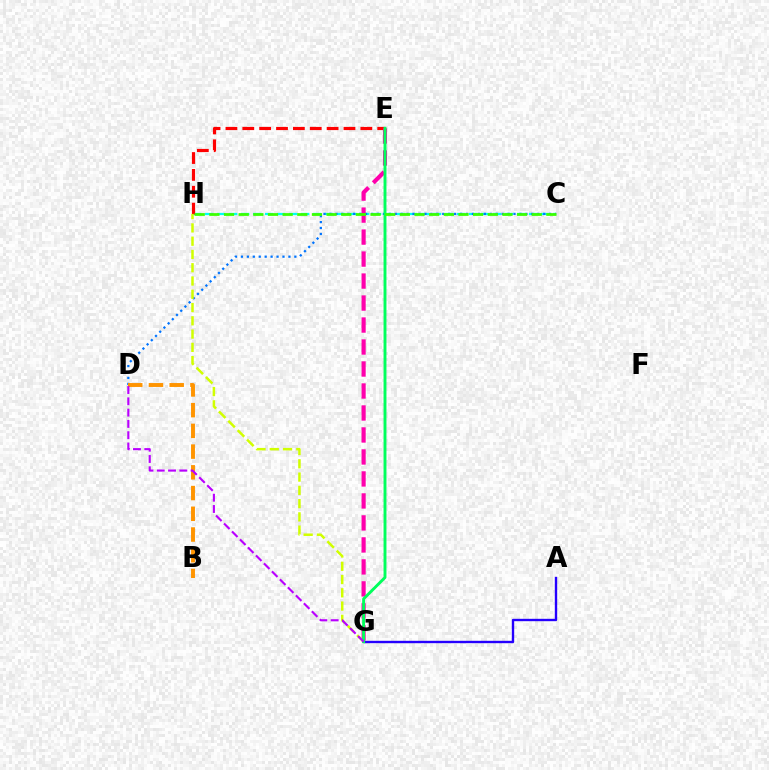{('C', 'H'): [{'color': '#00fff6', 'line_style': 'dashed', 'thickness': 1.63}, {'color': '#3dff00', 'line_style': 'dashed', 'thickness': 1.99}], ('E', 'H'): [{'color': '#ff0000', 'line_style': 'dashed', 'thickness': 2.29}], ('E', 'G'): [{'color': '#ff00ac', 'line_style': 'dashed', 'thickness': 2.99}, {'color': '#00ff5c', 'line_style': 'solid', 'thickness': 2.09}], ('C', 'D'): [{'color': '#0074ff', 'line_style': 'dotted', 'thickness': 1.61}], ('B', 'D'): [{'color': '#ff9400', 'line_style': 'dashed', 'thickness': 2.82}], ('G', 'H'): [{'color': '#d1ff00', 'line_style': 'dashed', 'thickness': 1.8}], ('A', 'G'): [{'color': '#2500ff', 'line_style': 'solid', 'thickness': 1.71}], ('D', 'G'): [{'color': '#b900ff', 'line_style': 'dashed', 'thickness': 1.53}]}